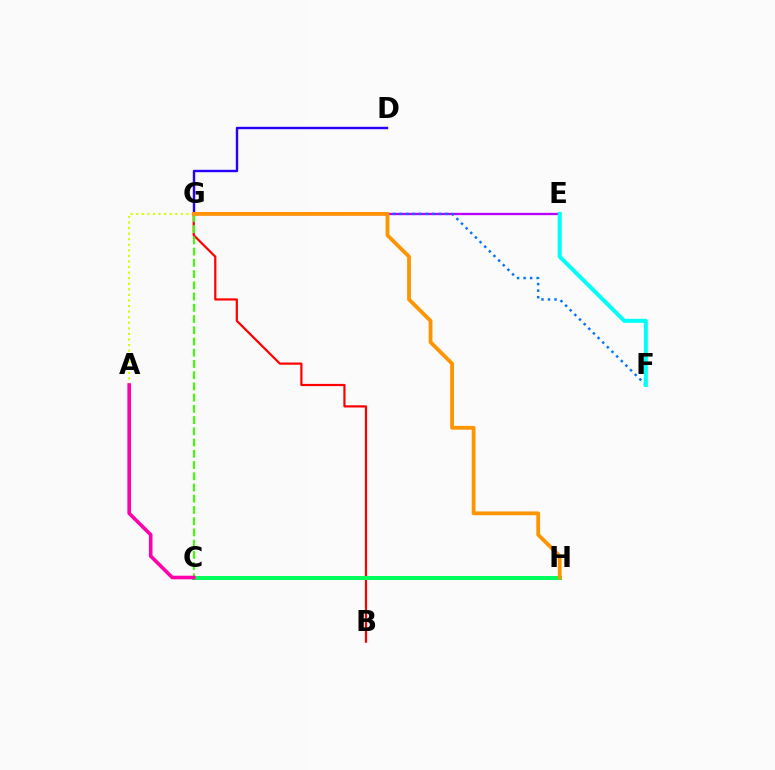{('D', 'G'): [{'color': '#2500ff', 'line_style': 'solid', 'thickness': 1.73}], ('B', 'G'): [{'color': '#ff0000', 'line_style': 'solid', 'thickness': 1.59}], ('A', 'G'): [{'color': '#d1ff00', 'line_style': 'dotted', 'thickness': 1.51}], ('E', 'G'): [{'color': '#b900ff', 'line_style': 'solid', 'thickness': 1.67}], ('C', 'H'): [{'color': '#00ff5c', 'line_style': 'solid', 'thickness': 2.9}], ('F', 'G'): [{'color': '#0074ff', 'line_style': 'dotted', 'thickness': 1.78}], ('C', 'G'): [{'color': '#3dff00', 'line_style': 'dashed', 'thickness': 1.53}], ('E', 'F'): [{'color': '#00fff6', 'line_style': 'solid', 'thickness': 2.88}], ('G', 'H'): [{'color': '#ff9400', 'line_style': 'solid', 'thickness': 2.73}], ('A', 'C'): [{'color': '#ff00ac', 'line_style': 'solid', 'thickness': 2.59}]}